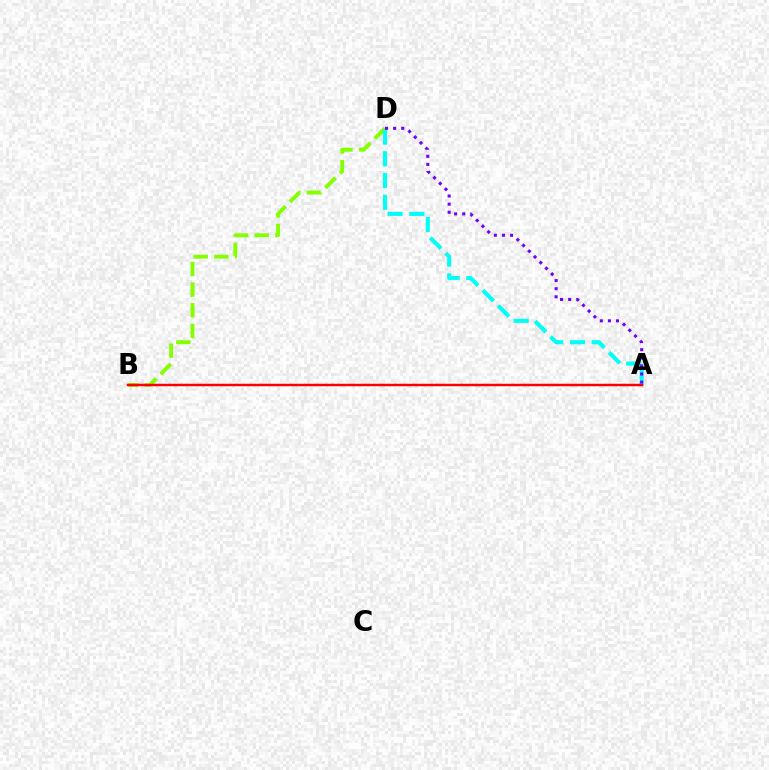{('B', 'D'): [{'color': '#84ff00', 'line_style': 'dashed', 'thickness': 2.8}], ('A', 'D'): [{'color': '#00fff6', 'line_style': 'dashed', 'thickness': 2.95}, {'color': '#7200ff', 'line_style': 'dotted', 'thickness': 2.2}], ('A', 'B'): [{'color': '#ff0000', 'line_style': 'solid', 'thickness': 1.78}]}